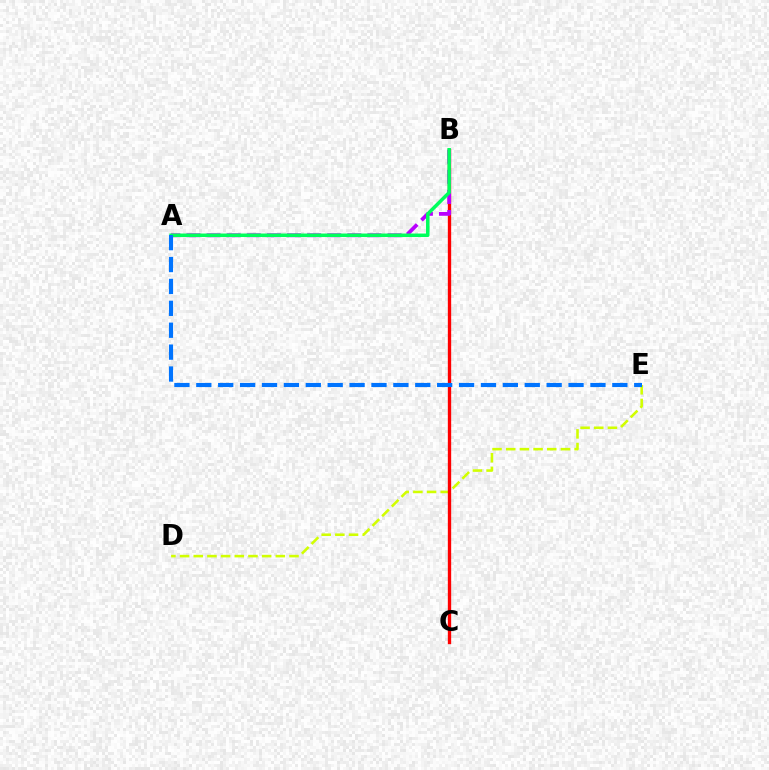{('D', 'E'): [{'color': '#d1ff00', 'line_style': 'dashed', 'thickness': 1.86}], ('B', 'C'): [{'color': '#ff0000', 'line_style': 'solid', 'thickness': 2.4}], ('A', 'B'): [{'color': '#b900ff', 'line_style': 'dashed', 'thickness': 2.73}, {'color': '#00ff5c', 'line_style': 'solid', 'thickness': 2.52}], ('A', 'E'): [{'color': '#0074ff', 'line_style': 'dashed', 'thickness': 2.97}]}